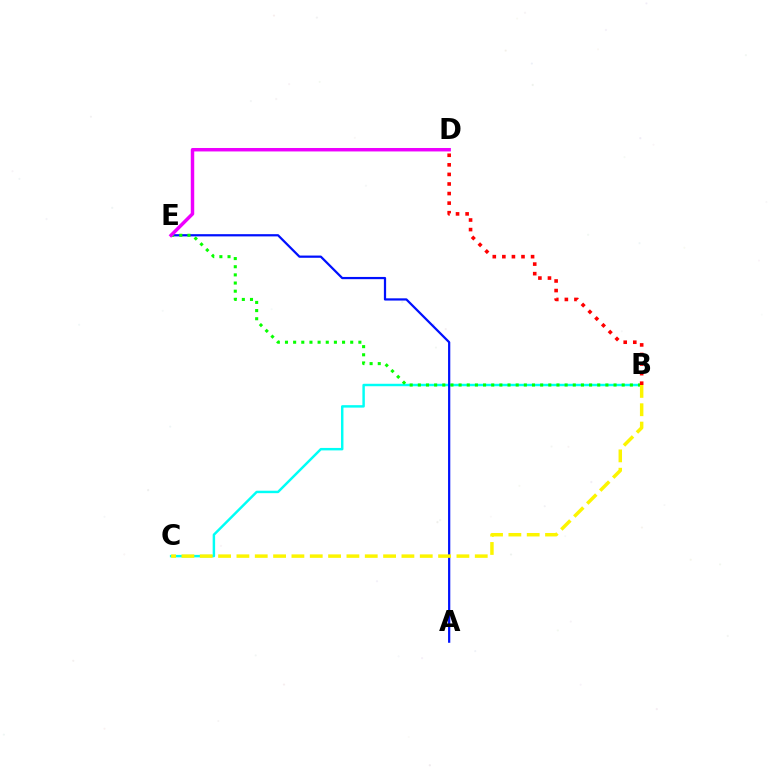{('B', 'C'): [{'color': '#00fff6', 'line_style': 'solid', 'thickness': 1.77}, {'color': '#fcf500', 'line_style': 'dashed', 'thickness': 2.49}], ('A', 'E'): [{'color': '#0010ff', 'line_style': 'solid', 'thickness': 1.61}], ('B', 'E'): [{'color': '#08ff00', 'line_style': 'dotted', 'thickness': 2.22}], ('B', 'D'): [{'color': '#ff0000', 'line_style': 'dotted', 'thickness': 2.6}], ('D', 'E'): [{'color': '#ee00ff', 'line_style': 'solid', 'thickness': 2.49}]}